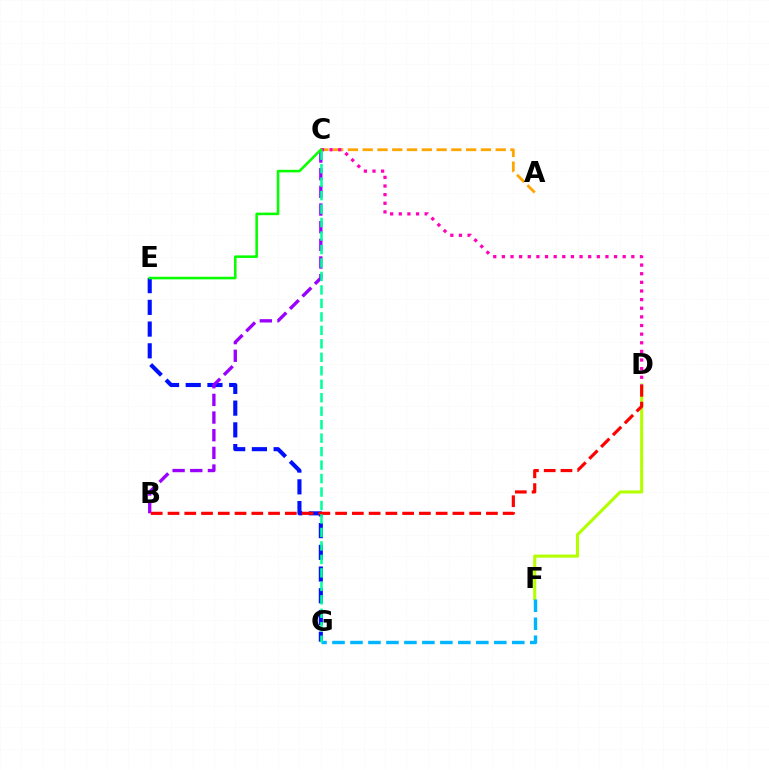{('E', 'G'): [{'color': '#0010ff', 'line_style': 'dashed', 'thickness': 2.95}], ('B', 'C'): [{'color': '#9b00ff', 'line_style': 'dashed', 'thickness': 2.4}], ('A', 'C'): [{'color': '#ffa500', 'line_style': 'dashed', 'thickness': 2.01}], ('D', 'F'): [{'color': '#b3ff00', 'line_style': 'solid', 'thickness': 2.21}], ('B', 'D'): [{'color': '#ff0000', 'line_style': 'dashed', 'thickness': 2.28}], ('F', 'G'): [{'color': '#00b5ff', 'line_style': 'dashed', 'thickness': 2.44}], ('C', 'D'): [{'color': '#ff00bd', 'line_style': 'dotted', 'thickness': 2.34}], ('C', 'G'): [{'color': '#00ff9d', 'line_style': 'dashed', 'thickness': 1.83}], ('C', 'E'): [{'color': '#08ff00', 'line_style': 'solid', 'thickness': 1.85}]}